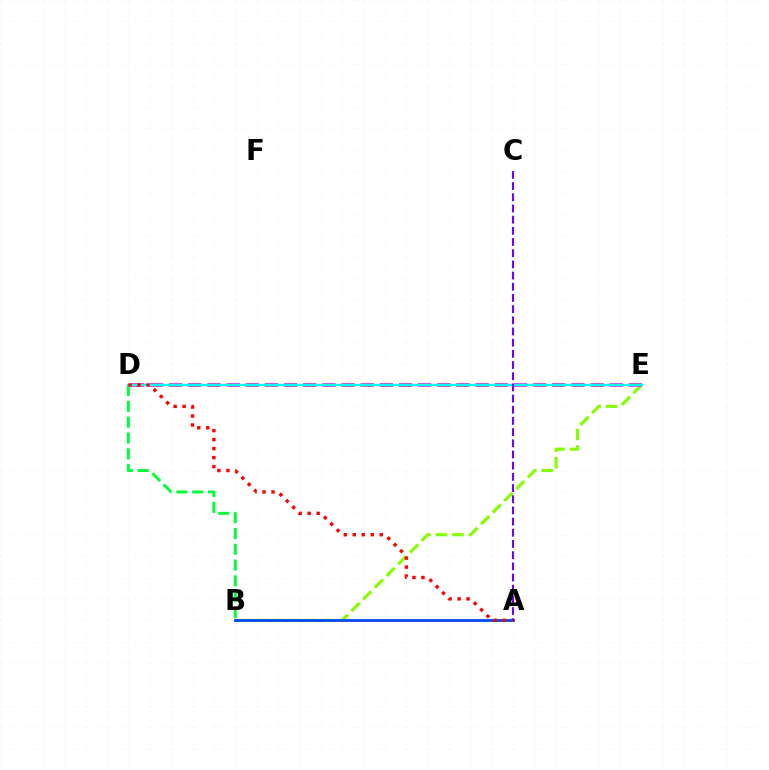{('A', 'B'): [{'color': '#ffbd00', 'line_style': 'solid', 'thickness': 2.1}, {'color': '#004bff', 'line_style': 'solid', 'thickness': 2.01}], ('B', 'D'): [{'color': '#00ff39', 'line_style': 'dashed', 'thickness': 2.15}], ('B', 'E'): [{'color': '#84ff00', 'line_style': 'dashed', 'thickness': 2.25}], ('D', 'E'): [{'color': '#ff00cf', 'line_style': 'dashed', 'thickness': 2.6}, {'color': '#00fff6', 'line_style': 'solid', 'thickness': 1.77}], ('A', 'D'): [{'color': '#ff0000', 'line_style': 'dotted', 'thickness': 2.44}], ('A', 'C'): [{'color': '#7200ff', 'line_style': 'dashed', 'thickness': 1.52}]}